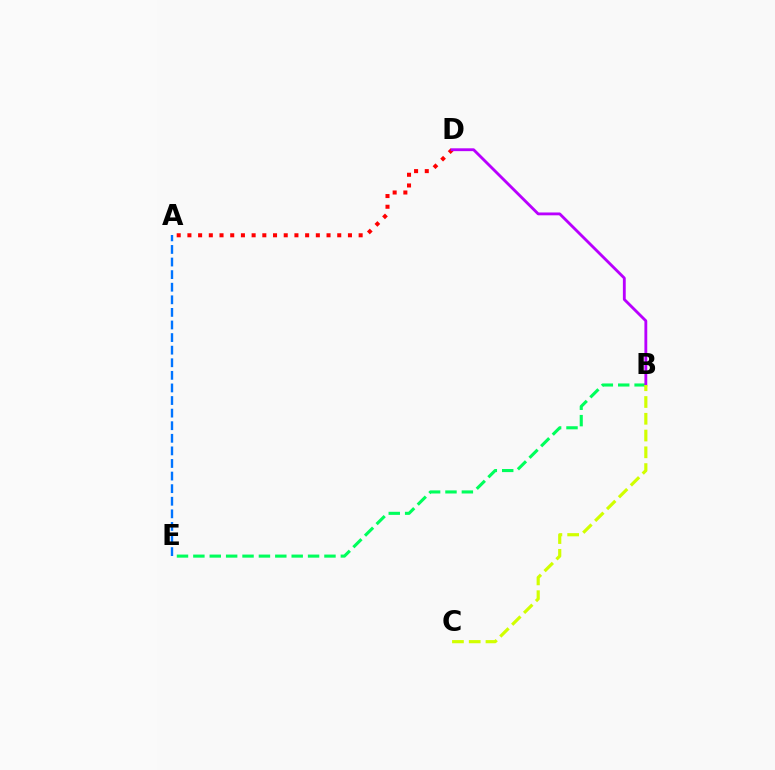{('B', 'E'): [{'color': '#00ff5c', 'line_style': 'dashed', 'thickness': 2.23}], ('A', 'E'): [{'color': '#0074ff', 'line_style': 'dashed', 'thickness': 1.71}], ('A', 'D'): [{'color': '#ff0000', 'line_style': 'dotted', 'thickness': 2.91}], ('B', 'D'): [{'color': '#b900ff', 'line_style': 'solid', 'thickness': 2.04}], ('B', 'C'): [{'color': '#d1ff00', 'line_style': 'dashed', 'thickness': 2.28}]}